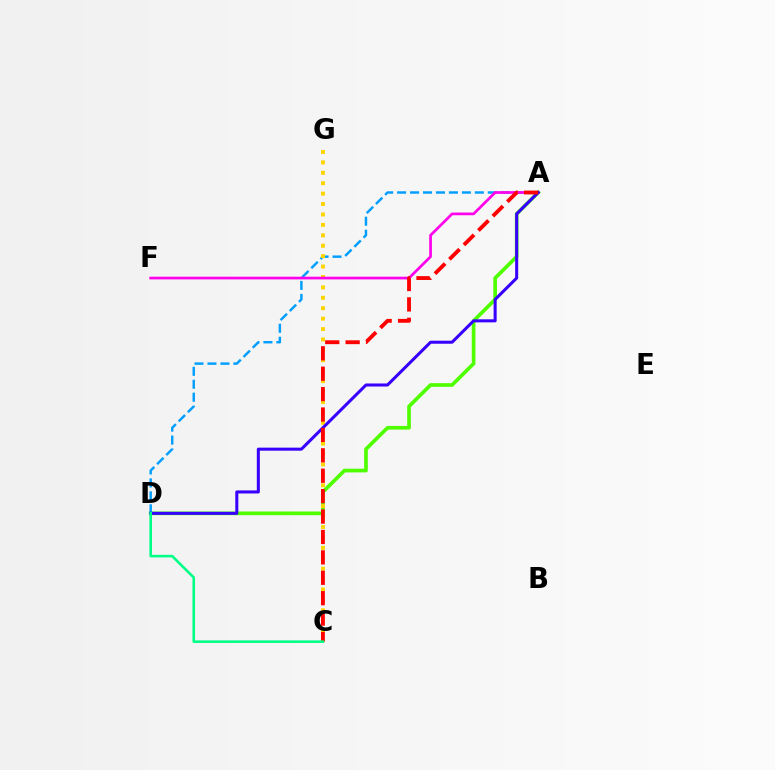{('A', 'D'): [{'color': '#4fff00', 'line_style': 'solid', 'thickness': 2.64}, {'color': '#009eff', 'line_style': 'dashed', 'thickness': 1.76}, {'color': '#3700ff', 'line_style': 'solid', 'thickness': 2.19}], ('C', 'G'): [{'color': '#ffd500', 'line_style': 'dotted', 'thickness': 2.83}], ('A', 'F'): [{'color': '#ff00ed', 'line_style': 'solid', 'thickness': 1.94}], ('A', 'C'): [{'color': '#ff0000', 'line_style': 'dashed', 'thickness': 2.77}], ('C', 'D'): [{'color': '#00ff86', 'line_style': 'solid', 'thickness': 1.87}]}